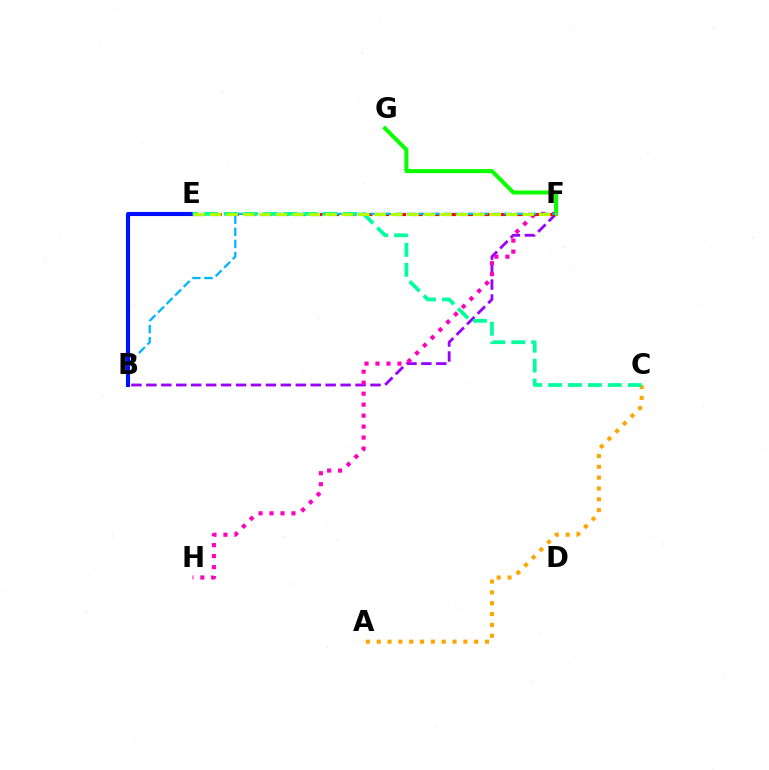{('A', 'C'): [{'color': '#ffa500', 'line_style': 'dotted', 'thickness': 2.94}], ('B', 'F'): [{'color': '#9b00ff', 'line_style': 'dashed', 'thickness': 2.03}, {'color': '#00b5ff', 'line_style': 'dashed', 'thickness': 1.64}], ('F', 'H'): [{'color': '#ff00bd', 'line_style': 'dotted', 'thickness': 2.98}], ('F', 'G'): [{'color': '#08ff00', 'line_style': 'solid', 'thickness': 2.9}], ('E', 'F'): [{'color': '#ff0000', 'line_style': 'dashed', 'thickness': 2.27}, {'color': '#b3ff00', 'line_style': 'dashed', 'thickness': 2.23}], ('B', 'E'): [{'color': '#0010ff', 'line_style': 'solid', 'thickness': 2.96}], ('C', 'E'): [{'color': '#00ff9d', 'line_style': 'dashed', 'thickness': 2.7}]}